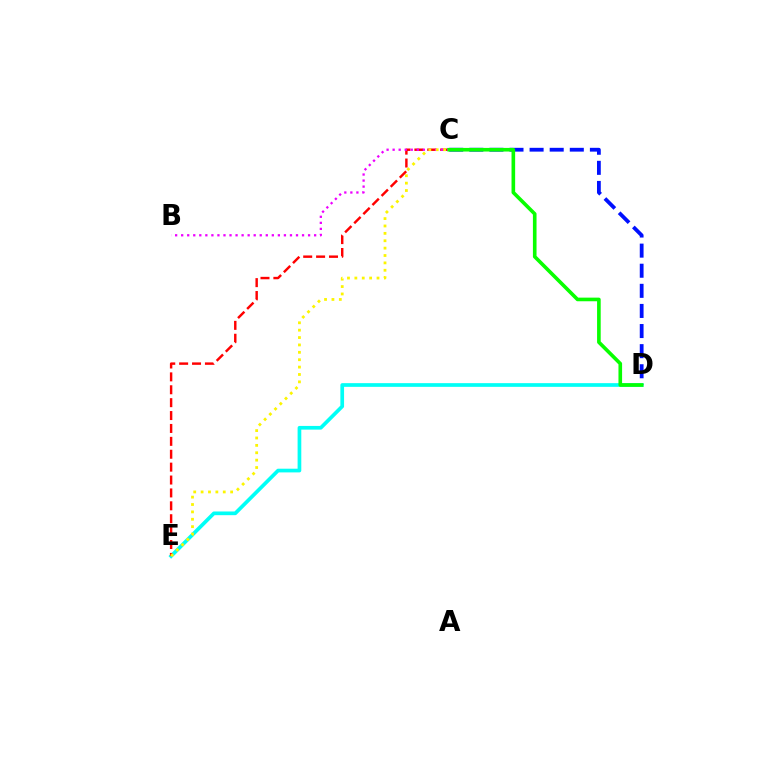{('C', 'D'): [{'color': '#0010ff', 'line_style': 'dashed', 'thickness': 2.73}, {'color': '#08ff00', 'line_style': 'solid', 'thickness': 2.61}], ('D', 'E'): [{'color': '#00fff6', 'line_style': 'solid', 'thickness': 2.66}], ('C', 'E'): [{'color': '#ff0000', 'line_style': 'dashed', 'thickness': 1.75}, {'color': '#fcf500', 'line_style': 'dotted', 'thickness': 2.01}], ('B', 'C'): [{'color': '#ee00ff', 'line_style': 'dotted', 'thickness': 1.64}]}